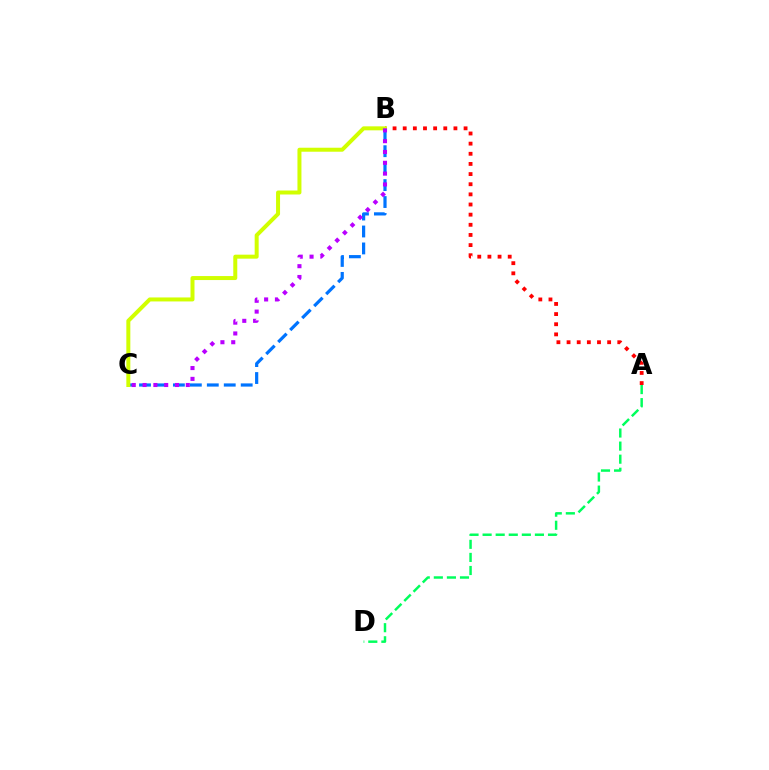{('B', 'C'): [{'color': '#0074ff', 'line_style': 'dashed', 'thickness': 2.3}, {'color': '#d1ff00', 'line_style': 'solid', 'thickness': 2.87}, {'color': '#b900ff', 'line_style': 'dotted', 'thickness': 2.94}], ('A', 'B'): [{'color': '#ff0000', 'line_style': 'dotted', 'thickness': 2.76}], ('A', 'D'): [{'color': '#00ff5c', 'line_style': 'dashed', 'thickness': 1.78}]}